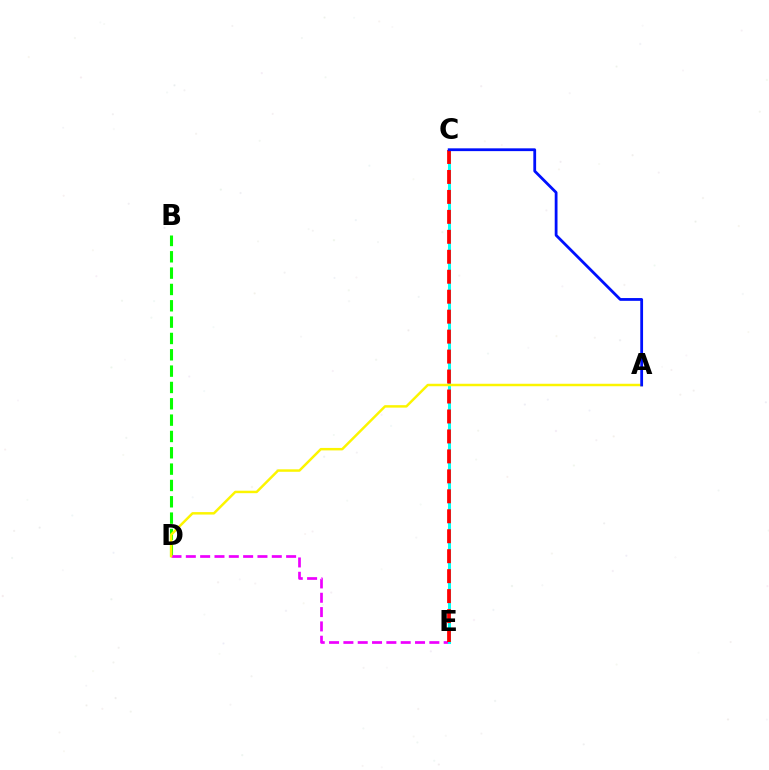{('B', 'D'): [{'color': '#08ff00', 'line_style': 'dashed', 'thickness': 2.22}], ('D', 'E'): [{'color': '#ee00ff', 'line_style': 'dashed', 'thickness': 1.95}], ('C', 'E'): [{'color': '#00fff6', 'line_style': 'solid', 'thickness': 2.18}, {'color': '#ff0000', 'line_style': 'dashed', 'thickness': 2.71}], ('A', 'D'): [{'color': '#fcf500', 'line_style': 'solid', 'thickness': 1.78}], ('A', 'C'): [{'color': '#0010ff', 'line_style': 'solid', 'thickness': 2.01}]}